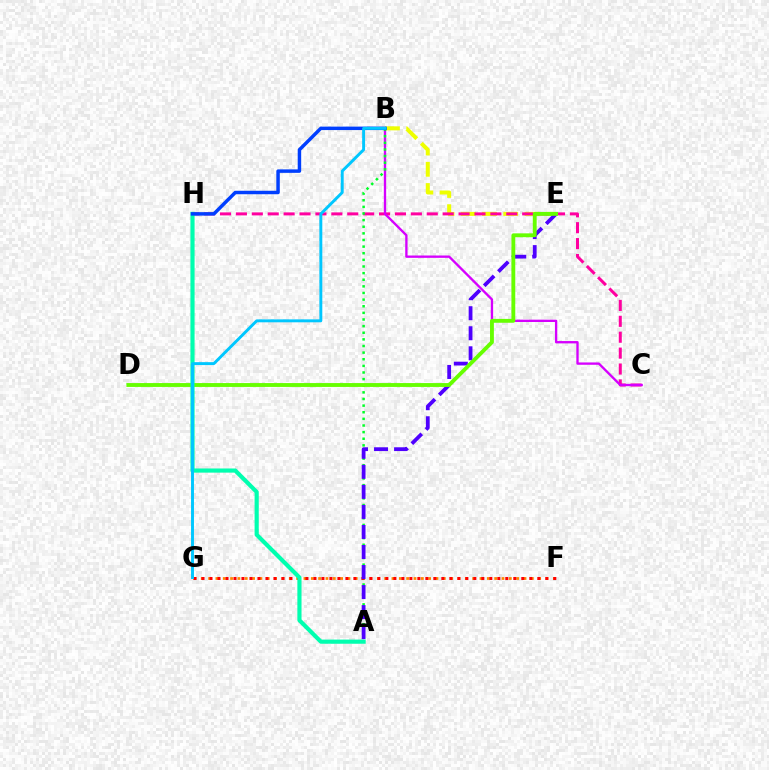{('F', 'G'): [{'color': '#ff8800', 'line_style': 'dotted', 'thickness': 1.99}, {'color': '#ff0000', 'line_style': 'dotted', 'thickness': 2.17}], ('B', 'E'): [{'color': '#eeff00', 'line_style': 'dashed', 'thickness': 2.89}], ('C', 'H'): [{'color': '#ff00a0', 'line_style': 'dashed', 'thickness': 2.16}], ('B', 'C'): [{'color': '#d600ff', 'line_style': 'solid', 'thickness': 1.68}], ('A', 'B'): [{'color': '#00ff27', 'line_style': 'dotted', 'thickness': 1.8}], ('A', 'E'): [{'color': '#4f00ff', 'line_style': 'dashed', 'thickness': 2.72}], ('D', 'E'): [{'color': '#66ff00', 'line_style': 'solid', 'thickness': 2.78}], ('A', 'H'): [{'color': '#00ffaf', 'line_style': 'solid', 'thickness': 2.99}], ('B', 'H'): [{'color': '#003fff', 'line_style': 'solid', 'thickness': 2.49}], ('B', 'G'): [{'color': '#00c7ff', 'line_style': 'solid', 'thickness': 2.11}]}